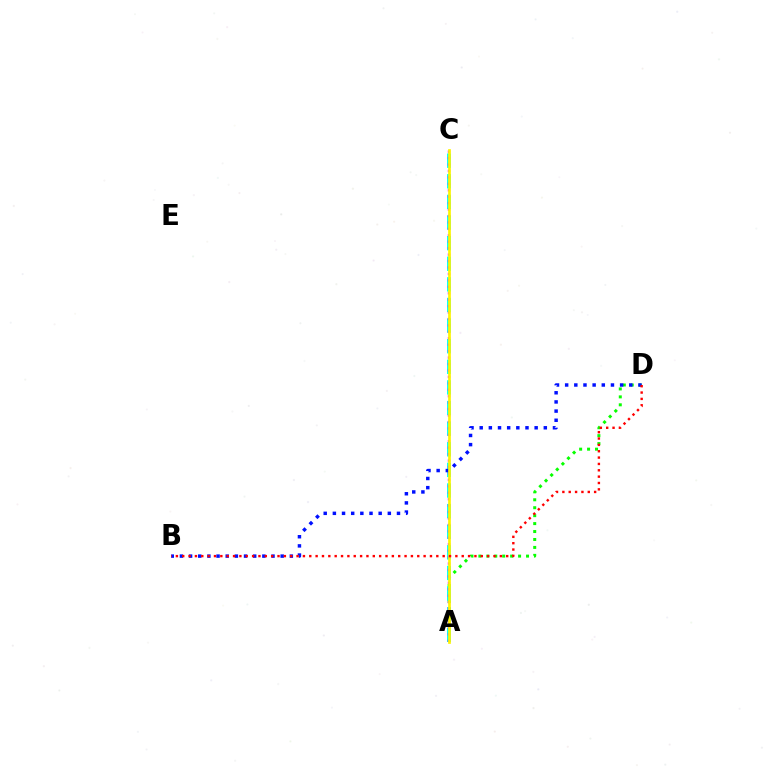{('A', 'D'): [{'color': '#08ff00', 'line_style': 'dotted', 'thickness': 2.16}], ('A', 'C'): [{'color': '#00fff6', 'line_style': 'dashed', 'thickness': 2.8}, {'color': '#ee00ff', 'line_style': 'dotted', 'thickness': 1.75}, {'color': '#fcf500', 'line_style': 'solid', 'thickness': 1.94}], ('B', 'D'): [{'color': '#0010ff', 'line_style': 'dotted', 'thickness': 2.49}, {'color': '#ff0000', 'line_style': 'dotted', 'thickness': 1.73}]}